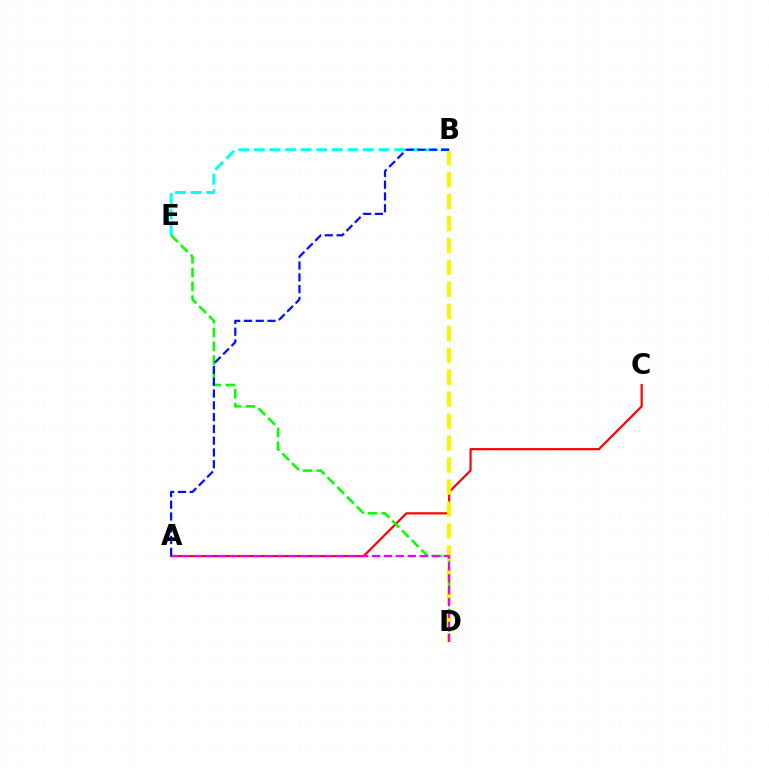{('B', 'E'): [{'color': '#00fff6', 'line_style': 'dashed', 'thickness': 2.12}], ('A', 'C'): [{'color': '#ff0000', 'line_style': 'solid', 'thickness': 1.58}], ('D', 'E'): [{'color': '#08ff00', 'line_style': 'dashed', 'thickness': 1.87}], ('B', 'D'): [{'color': '#fcf500', 'line_style': 'dashed', 'thickness': 2.98}], ('A', 'D'): [{'color': '#ee00ff', 'line_style': 'dashed', 'thickness': 1.62}], ('A', 'B'): [{'color': '#0010ff', 'line_style': 'dashed', 'thickness': 1.6}]}